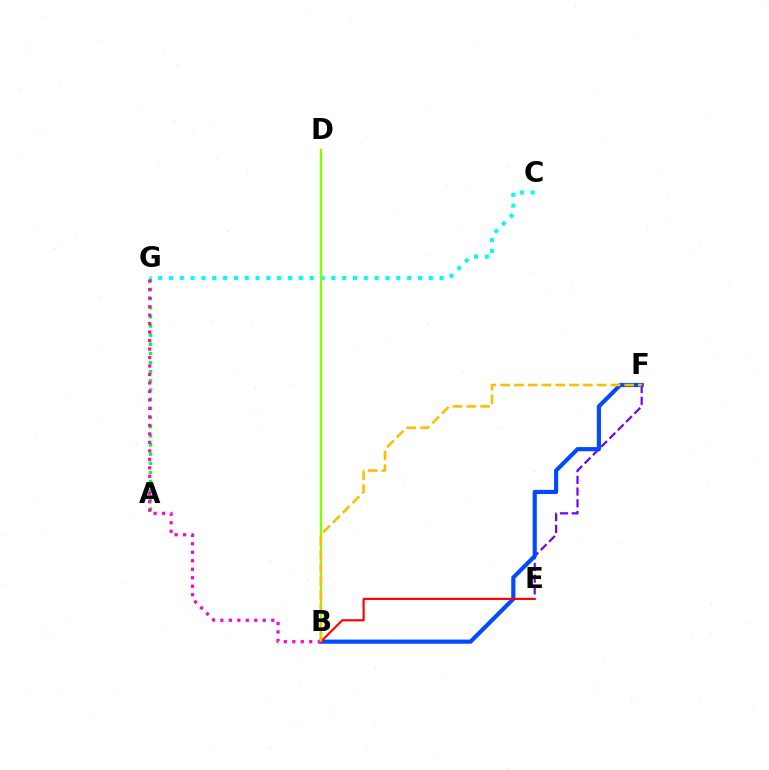{('C', 'G'): [{'color': '#00fff6', 'line_style': 'dotted', 'thickness': 2.94}], ('E', 'F'): [{'color': '#7200ff', 'line_style': 'dashed', 'thickness': 1.59}], ('A', 'G'): [{'color': '#00ff39', 'line_style': 'dotted', 'thickness': 2.49}], ('B', 'D'): [{'color': '#84ff00', 'line_style': 'solid', 'thickness': 1.72}], ('B', 'F'): [{'color': '#004bff', 'line_style': 'solid', 'thickness': 3.0}, {'color': '#ffbd00', 'line_style': 'dashed', 'thickness': 1.87}], ('B', 'E'): [{'color': '#ff0000', 'line_style': 'solid', 'thickness': 1.54}], ('B', 'G'): [{'color': '#ff00cf', 'line_style': 'dotted', 'thickness': 2.3}]}